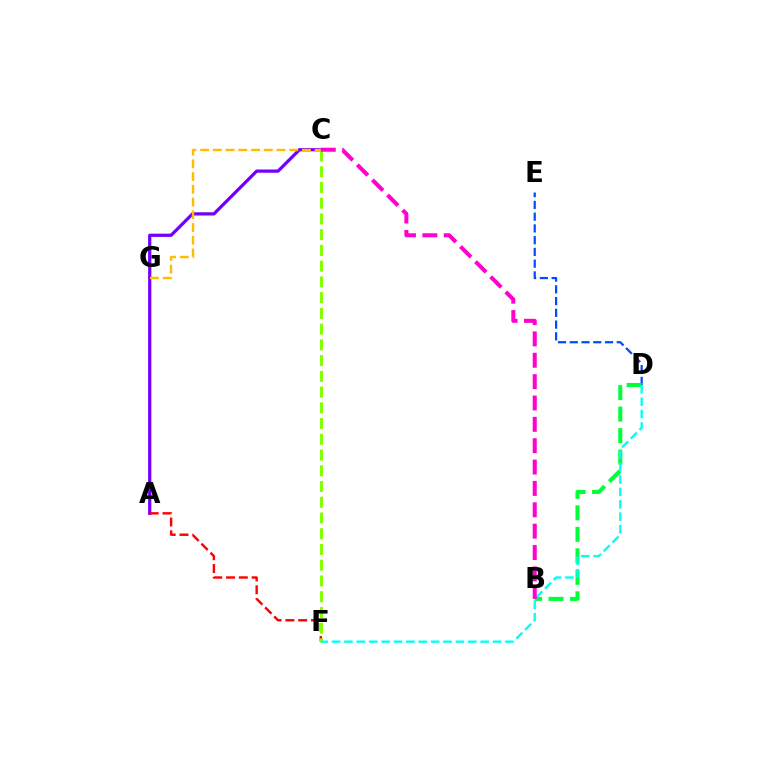{('A', 'C'): [{'color': '#7200ff', 'line_style': 'solid', 'thickness': 2.33}], ('C', 'G'): [{'color': '#ffbd00', 'line_style': 'dashed', 'thickness': 1.73}], ('D', 'E'): [{'color': '#004bff', 'line_style': 'dashed', 'thickness': 1.6}], ('A', 'F'): [{'color': '#ff0000', 'line_style': 'dashed', 'thickness': 1.74}], ('C', 'F'): [{'color': '#84ff00', 'line_style': 'dashed', 'thickness': 2.14}], ('B', 'D'): [{'color': '#00ff39', 'line_style': 'dashed', 'thickness': 2.92}], ('D', 'F'): [{'color': '#00fff6', 'line_style': 'dashed', 'thickness': 1.68}], ('B', 'C'): [{'color': '#ff00cf', 'line_style': 'dashed', 'thickness': 2.9}]}